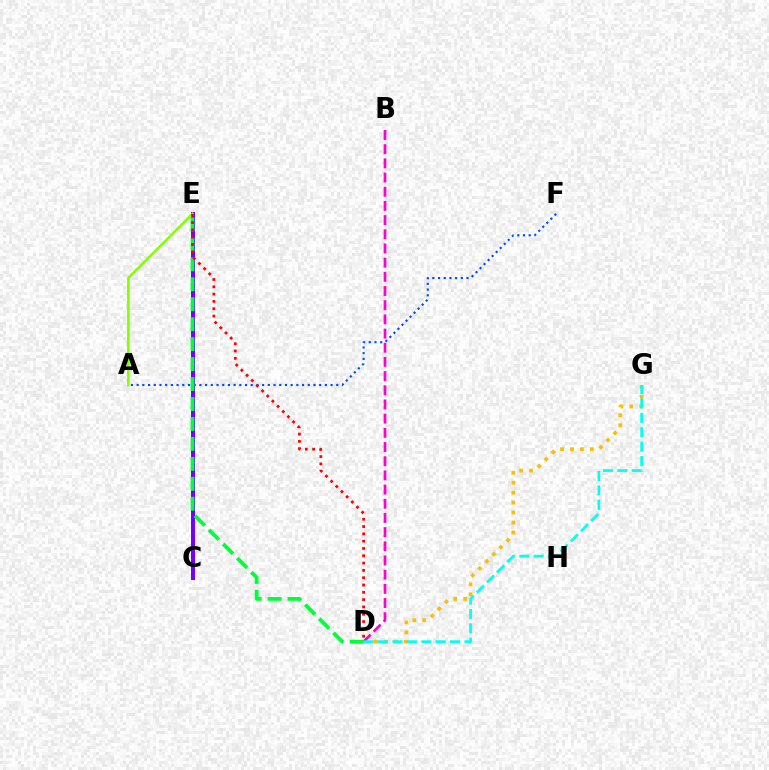{('C', 'E'): [{'color': '#7200ff', 'line_style': 'solid', 'thickness': 2.87}], ('D', 'G'): [{'color': '#ffbd00', 'line_style': 'dotted', 'thickness': 2.7}, {'color': '#00fff6', 'line_style': 'dashed', 'thickness': 1.96}], ('A', 'F'): [{'color': '#004bff', 'line_style': 'dotted', 'thickness': 1.55}], ('A', 'E'): [{'color': '#84ff00', 'line_style': 'solid', 'thickness': 1.83}], ('B', 'D'): [{'color': '#ff00cf', 'line_style': 'dashed', 'thickness': 1.93}], ('D', 'E'): [{'color': '#00ff39', 'line_style': 'dashed', 'thickness': 2.71}, {'color': '#ff0000', 'line_style': 'dotted', 'thickness': 1.99}]}